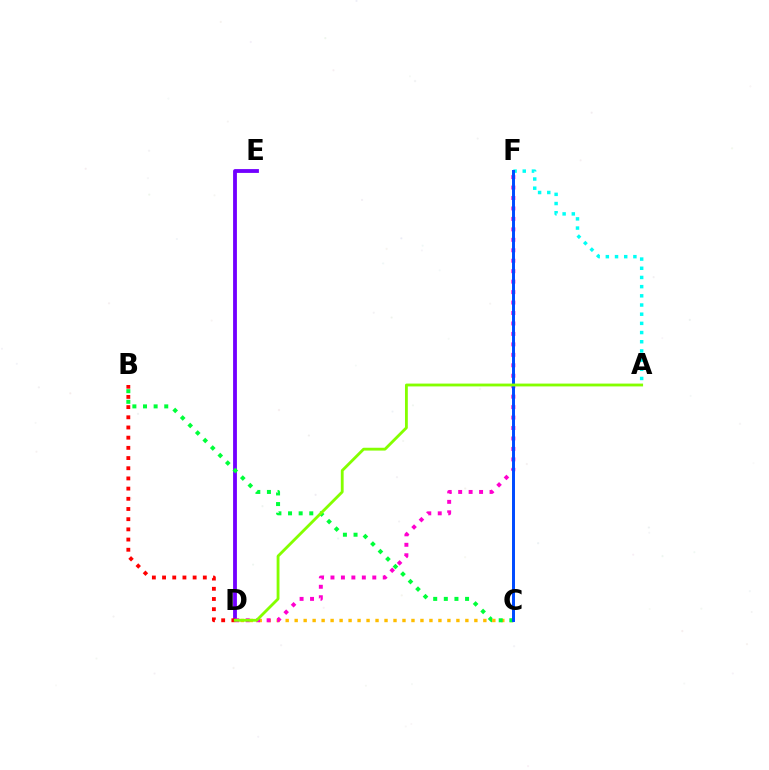{('D', 'E'): [{'color': '#7200ff', 'line_style': 'solid', 'thickness': 2.75}], ('C', 'D'): [{'color': '#ffbd00', 'line_style': 'dotted', 'thickness': 2.44}], ('A', 'F'): [{'color': '#00fff6', 'line_style': 'dotted', 'thickness': 2.5}], ('D', 'F'): [{'color': '#ff00cf', 'line_style': 'dotted', 'thickness': 2.84}], ('B', 'C'): [{'color': '#00ff39', 'line_style': 'dotted', 'thickness': 2.89}], ('C', 'F'): [{'color': '#004bff', 'line_style': 'solid', 'thickness': 2.14}], ('B', 'D'): [{'color': '#ff0000', 'line_style': 'dotted', 'thickness': 2.77}], ('A', 'D'): [{'color': '#84ff00', 'line_style': 'solid', 'thickness': 2.04}]}